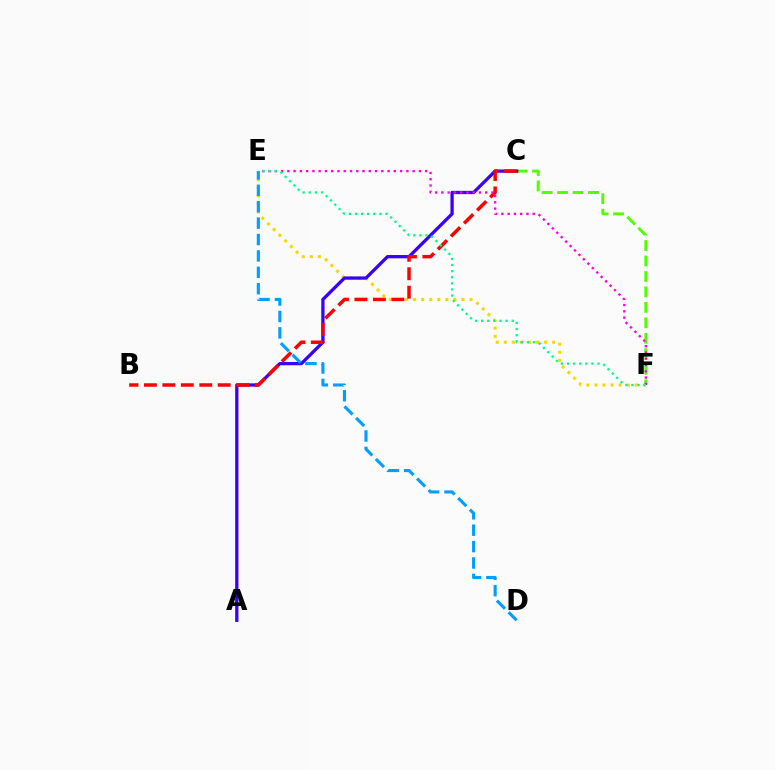{('E', 'F'): [{'color': '#ffd500', 'line_style': 'dotted', 'thickness': 2.19}, {'color': '#ff00ed', 'line_style': 'dotted', 'thickness': 1.7}, {'color': '#00ff86', 'line_style': 'dotted', 'thickness': 1.66}], ('C', 'F'): [{'color': '#4fff00', 'line_style': 'dashed', 'thickness': 2.1}], ('A', 'C'): [{'color': '#3700ff', 'line_style': 'solid', 'thickness': 2.36}], ('B', 'C'): [{'color': '#ff0000', 'line_style': 'dashed', 'thickness': 2.51}], ('D', 'E'): [{'color': '#009eff', 'line_style': 'dashed', 'thickness': 2.23}]}